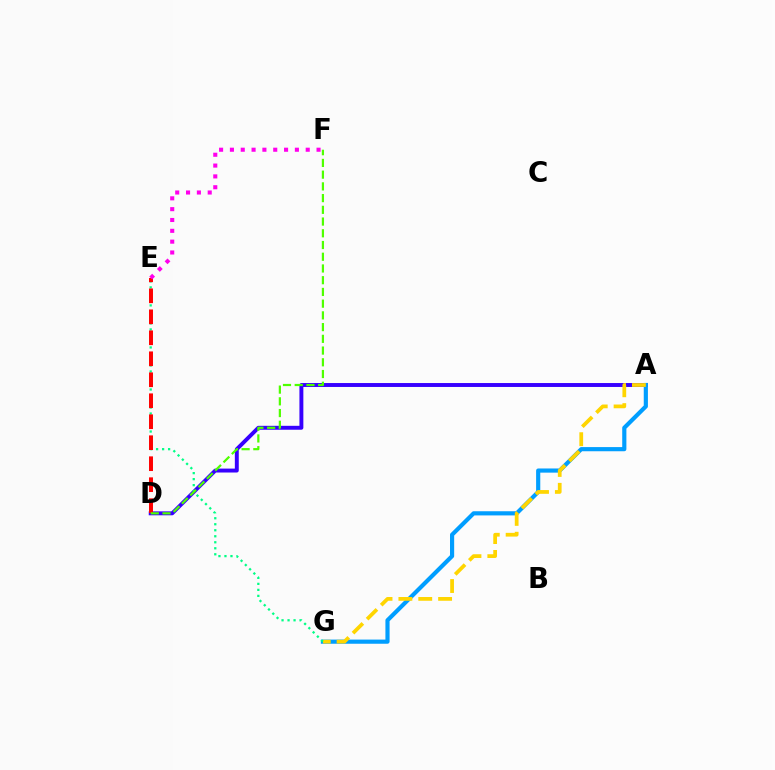{('A', 'D'): [{'color': '#3700ff', 'line_style': 'solid', 'thickness': 2.82}], ('A', 'G'): [{'color': '#009eff', 'line_style': 'solid', 'thickness': 3.0}, {'color': '#ffd500', 'line_style': 'dashed', 'thickness': 2.7}], ('E', 'G'): [{'color': '#00ff86', 'line_style': 'dotted', 'thickness': 1.63}], ('D', 'E'): [{'color': '#ff0000', 'line_style': 'dashed', 'thickness': 2.85}], ('D', 'F'): [{'color': '#4fff00', 'line_style': 'dashed', 'thickness': 1.59}], ('E', 'F'): [{'color': '#ff00ed', 'line_style': 'dotted', 'thickness': 2.94}]}